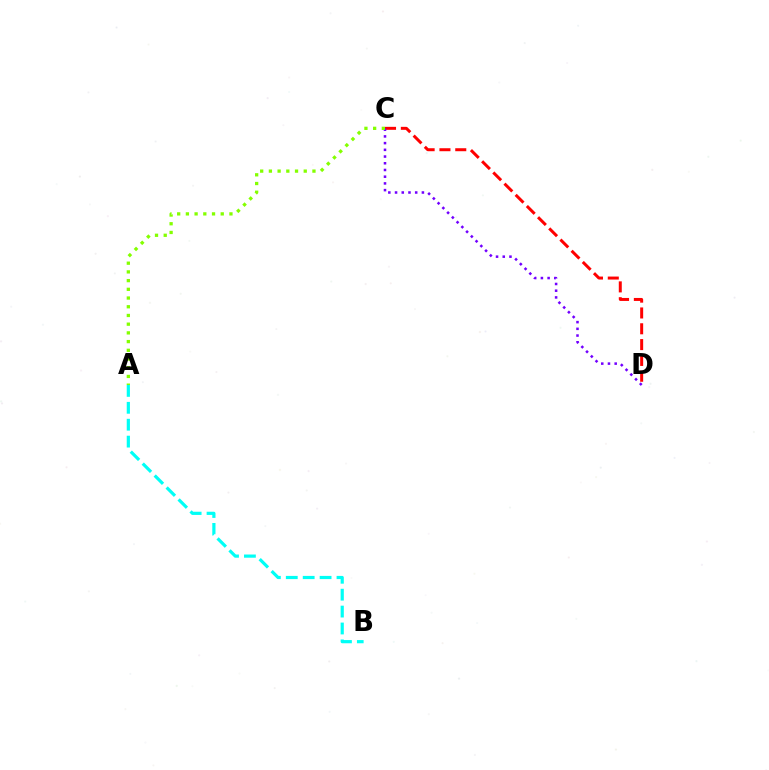{('C', 'D'): [{'color': '#ff0000', 'line_style': 'dashed', 'thickness': 2.15}, {'color': '#7200ff', 'line_style': 'dotted', 'thickness': 1.82}], ('A', 'B'): [{'color': '#00fff6', 'line_style': 'dashed', 'thickness': 2.3}], ('A', 'C'): [{'color': '#84ff00', 'line_style': 'dotted', 'thickness': 2.37}]}